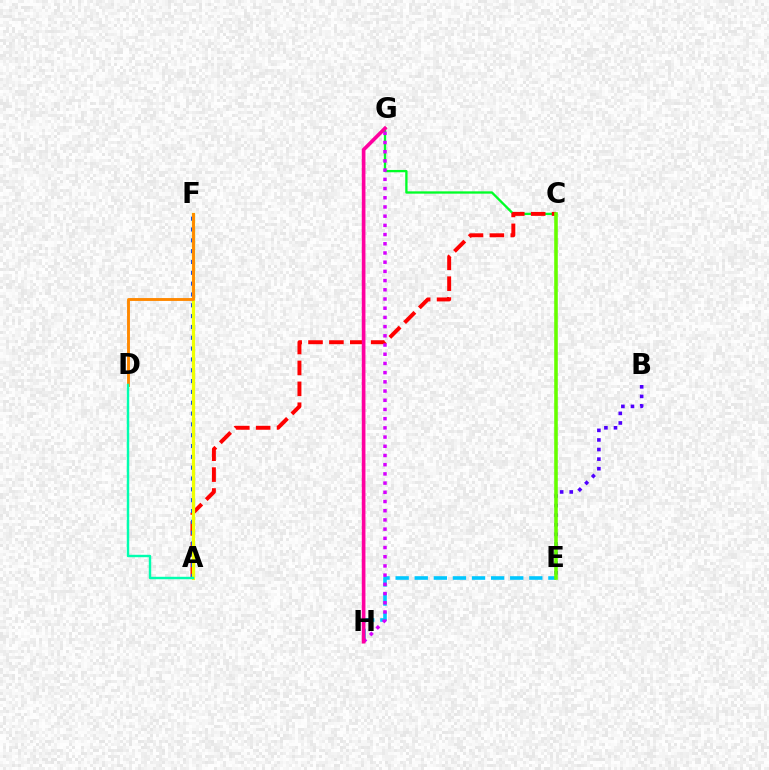{('B', 'E'): [{'color': '#4f00ff', 'line_style': 'dotted', 'thickness': 2.61}], ('C', 'G'): [{'color': '#00ff27', 'line_style': 'solid', 'thickness': 1.67}], ('A', 'C'): [{'color': '#ff0000', 'line_style': 'dashed', 'thickness': 2.84}], ('E', 'H'): [{'color': '#00c7ff', 'line_style': 'dashed', 'thickness': 2.59}], ('A', 'F'): [{'color': '#003fff', 'line_style': 'dotted', 'thickness': 2.94}, {'color': '#eeff00', 'line_style': 'solid', 'thickness': 2.35}], ('D', 'F'): [{'color': '#ff8800', 'line_style': 'solid', 'thickness': 2.08}], ('G', 'H'): [{'color': '#d600ff', 'line_style': 'dotted', 'thickness': 2.5}, {'color': '#ff00a0', 'line_style': 'solid', 'thickness': 2.64}], ('A', 'D'): [{'color': '#00ffaf', 'line_style': 'solid', 'thickness': 1.74}], ('C', 'E'): [{'color': '#66ff00', 'line_style': 'solid', 'thickness': 2.58}]}